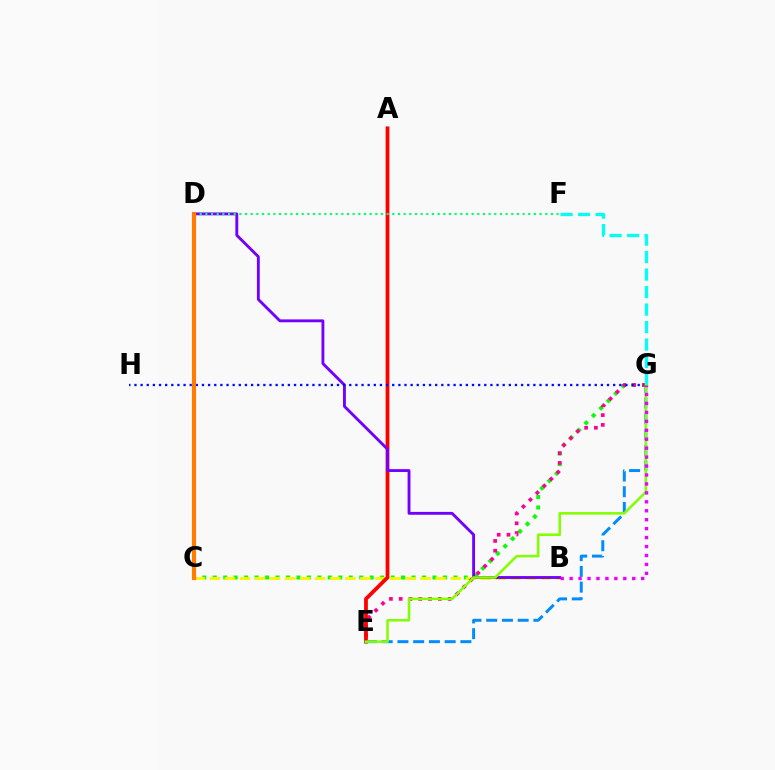{('C', 'G'): [{'color': '#08ff00', 'line_style': 'dotted', 'thickness': 2.84}], ('B', 'C'): [{'color': '#fcf500', 'line_style': 'dashed', 'thickness': 2.05}], ('E', 'G'): [{'color': '#ff0094', 'line_style': 'dotted', 'thickness': 2.66}, {'color': '#008cff', 'line_style': 'dashed', 'thickness': 2.14}, {'color': '#84ff00', 'line_style': 'solid', 'thickness': 1.84}], ('A', 'E'): [{'color': '#ff0000', 'line_style': 'solid', 'thickness': 2.72}], ('B', 'D'): [{'color': '#7200ff', 'line_style': 'solid', 'thickness': 2.06}], ('D', 'F'): [{'color': '#00ff74', 'line_style': 'dotted', 'thickness': 1.54}], ('G', 'H'): [{'color': '#0010ff', 'line_style': 'dotted', 'thickness': 1.67}], ('C', 'D'): [{'color': '#ff7c00', 'line_style': 'solid', 'thickness': 2.99}], ('F', 'G'): [{'color': '#00fff6', 'line_style': 'dashed', 'thickness': 2.38}], ('B', 'G'): [{'color': '#ee00ff', 'line_style': 'dotted', 'thickness': 2.43}]}